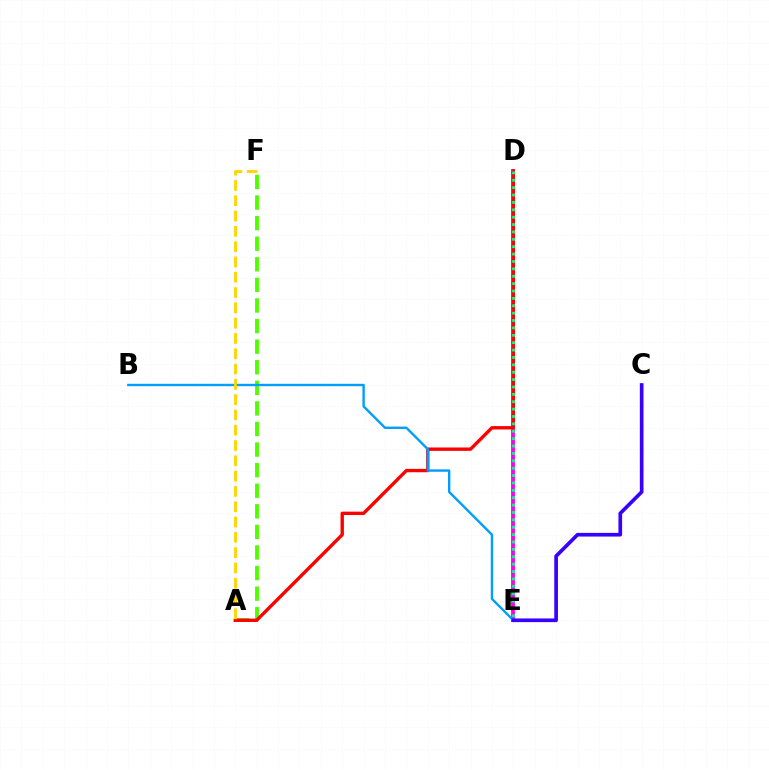{('D', 'E'): [{'color': '#ff00ed', 'line_style': 'solid', 'thickness': 2.77}, {'color': '#00ff86', 'line_style': 'dotted', 'thickness': 2.01}], ('A', 'F'): [{'color': '#4fff00', 'line_style': 'dashed', 'thickness': 2.8}, {'color': '#ffd500', 'line_style': 'dashed', 'thickness': 2.08}], ('A', 'D'): [{'color': '#ff0000', 'line_style': 'solid', 'thickness': 2.43}], ('B', 'E'): [{'color': '#009eff', 'line_style': 'solid', 'thickness': 1.71}], ('C', 'E'): [{'color': '#3700ff', 'line_style': 'solid', 'thickness': 2.64}]}